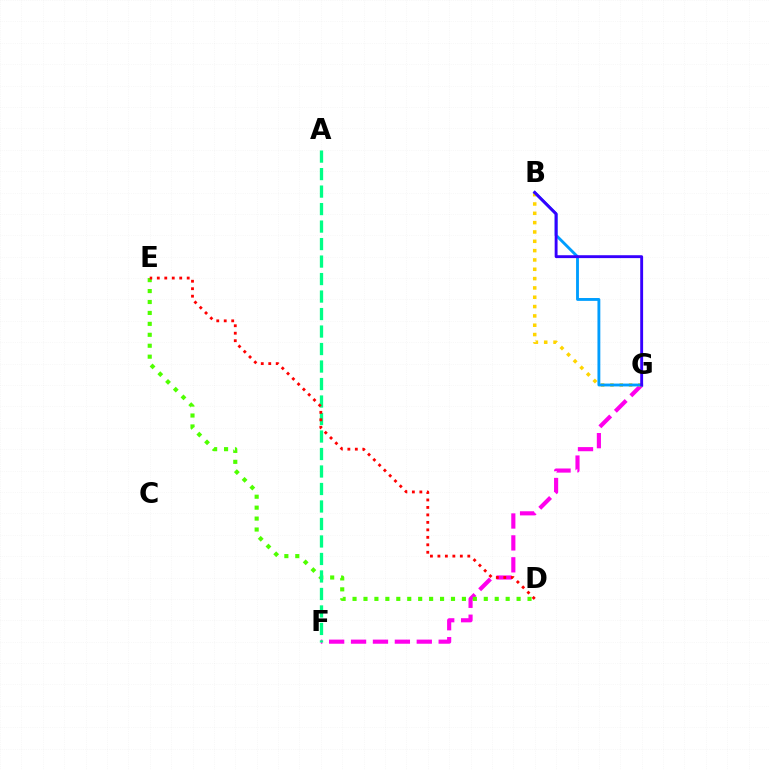{('F', 'G'): [{'color': '#ff00ed', 'line_style': 'dashed', 'thickness': 2.98}], ('D', 'E'): [{'color': '#4fff00', 'line_style': 'dotted', 'thickness': 2.97}, {'color': '#ff0000', 'line_style': 'dotted', 'thickness': 2.03}], ('B', 'G'): [{'color': '#ffd500', 'line_style': 'dotted', 'thickness': 2.53}, {'color': '#009eff', 'line_style': 'solid', 'thickness': 2.06}, {'color': '#3700ff', 'line_style': 'solid', 'thickness': 2.08}], ('A', 'F'): [{'color': '#00ff86', 'line_style': 'dashed', 'thickness': 2.38}]}